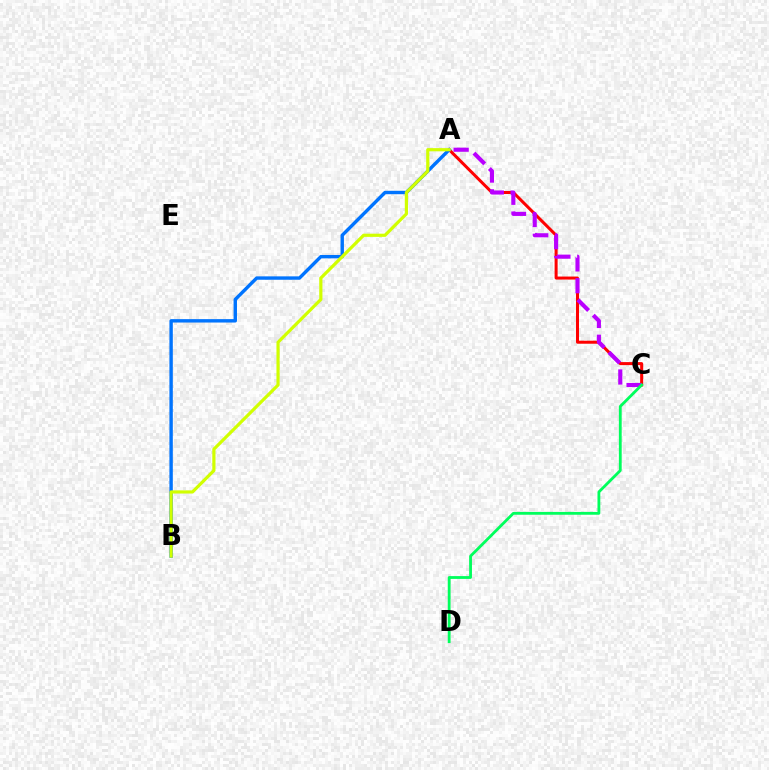{('A', 'C'): [{'color': '#ff0000', 'line_style': 'solid', 'thickness': 2.17}, {'color': '#b900ff', 'line_style': 'dashed', 'thickness': 2.96}], ('C', 'D'): [{'color': '#00ff5c', 'line_style': 'solid', 'thickness': 2.03}], ('A', 'B'): [{'color': '#0074ff', 'line_style': 'solid', 'thickness': 2.45}, {'color': '#d1ff00', 'line_style': 'solid', 'thickness': 2.29}]}